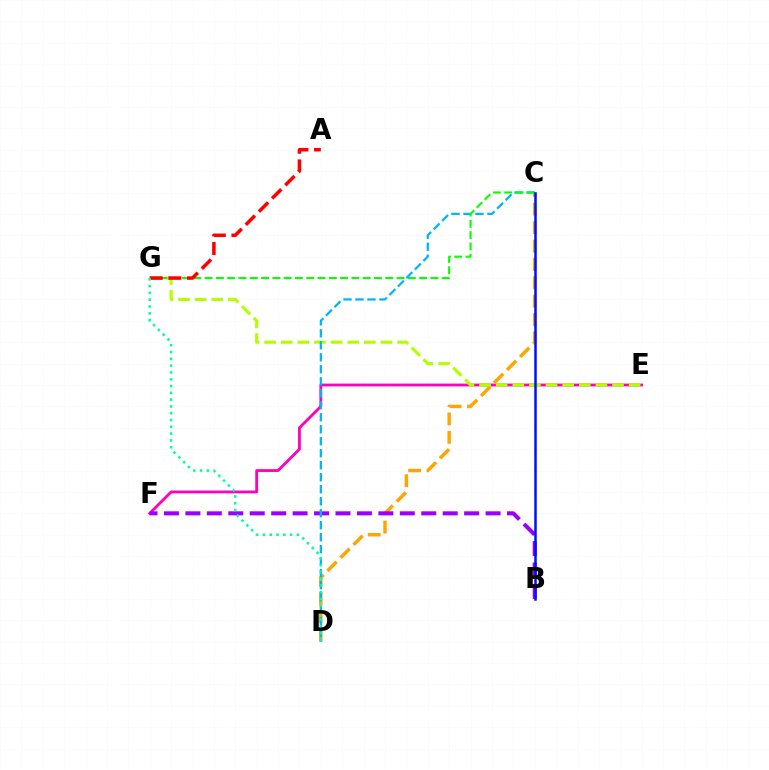{('E', 'F'): [{'color': '#ff00bd', 'line_style': 'solid', 'thickness': 2.03}], ('C', 'D'): [{'color': '#ffa500', 'line_style': 'dashed', 'thickness': 2.5}, {'color': '#00b5ff', 'line_style': 'dashed', 'thickness': 1.63}], ('E', 'G'): [{'color': '#b3ff00', 'line_style': 'dashed', 'thickness': 2.26}], ('B', 'F'): [{'color': '#9b00ff', 'line_style': 'dashed', 'thickness': 2.91}], ('C', 'G'): [{'color': '#08ff00', 'line_style': 'dashed', 'thickness': 1.53}], ('B', 'C'): [{'color': '#0010ff', 'line_style': 'solid', 'thickness': 1.81}], ('A', 'G'): [{'color': '#ff0000', 'line_style': 'dashed', 'thickness': 2.53}], ('D', 'G'): [{'color': '#00ff9d', 'line_style': 'dotted', 'thickness': 1.85}]}